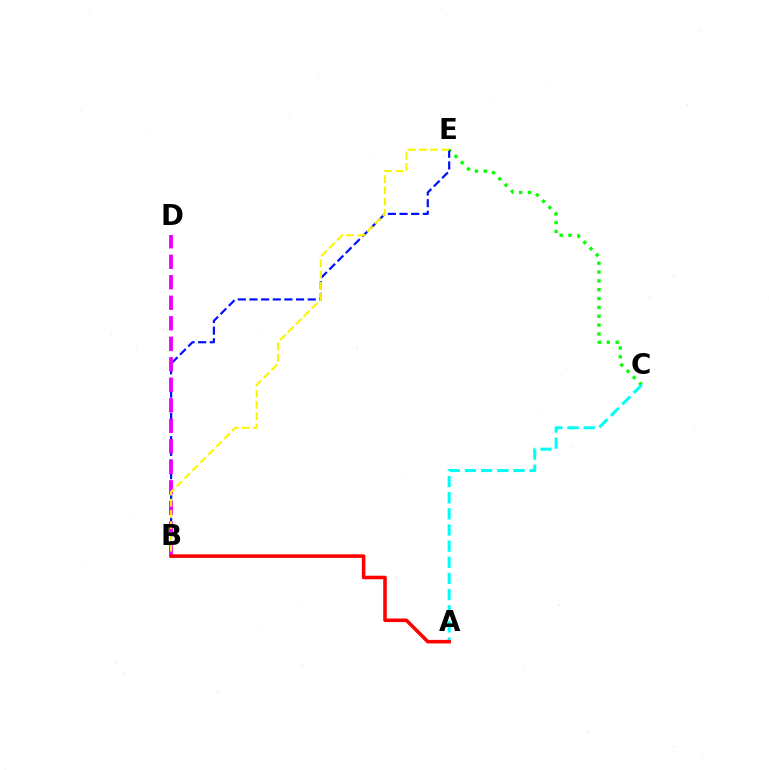{('C', 'E'): [{'color': '#08ff00', 'line_style': 'dotted', 'thickness': 2.4}], ('A', 'C'): [{'color': '#00fff6', 'line_style': 'dashed', 'thickness': 2.19}], ('B', 'E'): [{'color': '#0010ff', 'line_style': 'dashed', 'thickness': 1.58}, {'color': '#fcf500', 'line_style': 'dashed', 'thickness': 1.52}], ('B', 'D'): [{'color': '#ee00ff', 'line_style': 'dashed', 'thickness': 2.79}], ('A', 'B'): [{'color': '#ff0000', 'line_style': 'solid', 'thickness': 2.56}]}